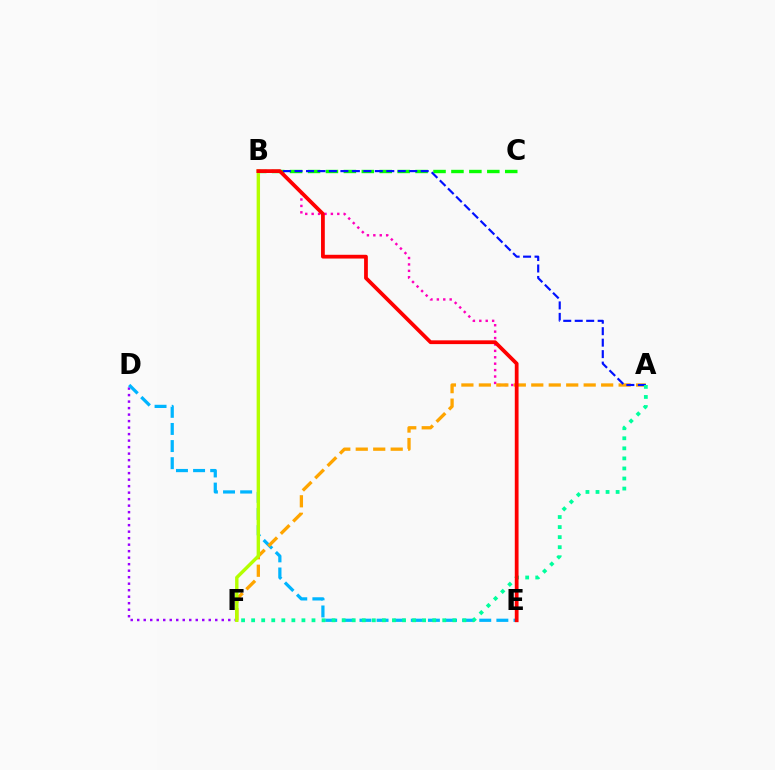{('B', 'E'): [{'color': '#ff00bd', 'line_style': 'dotted', 'thickness': 1.74}, {'color': '#ff0000', 'line_style': 'solid', 'thickness': 2.71}], ('D', 'F'): [{'color': '#9b00ff', 'line_style': 'dotted', 'thickness': 1.77}], ('D', 'E'): [{'color': '#00b5ff', 'line_style': 'dashed', 'thickness': 2.33}], ('A', 'F'): [{'color': '#ffa500', 'line_style': 'dashed', 'thickness': 2.37}, {'color': '#00ff9d', 'line_style': 'dotted', 'thickness': 2.73}], ('B', 'C'): [{'color': '#08ff00', 'line_style': 'dashed', 'thickness': 2.44}], ('A', 'B'): [{'color': '#0010ff', 'line_style': 'dashed', 'thickness': 1.56}], ('B', 'F'): [{'color': '#b3ff00', 'line_style': 'solid', 'thickness': 2.45}]}